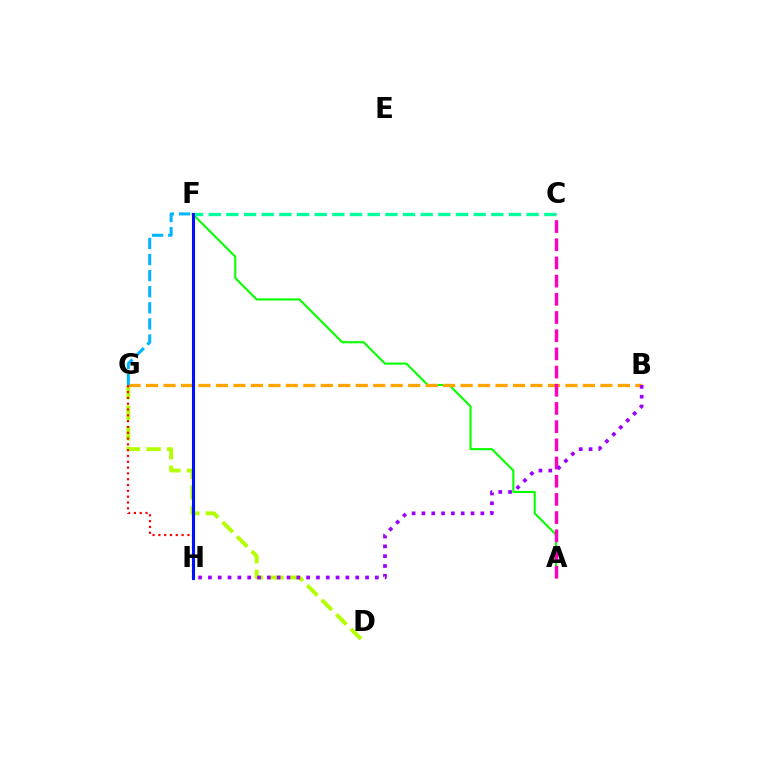{('A', 'F'): [{'color': '#08ff00', 'line_style': 'solid', 'thickness': 1.51}], ('D', 'G'): [{'color': '#b3ff00', 'line_style': 'dashed', 'thickness': 2.79}], ('C', 'F'): [{'color': '#00ff9d', 'line_style': 'dashed', 'thickness': 2.4}], ('B', 'G'): [{'color': '#ffa500', 'line_style': 'dashed', 'thickness': 2.37}], ('A', 'C'): [{'color': '#ff00bd', 'line_style': 'dashed', 'thickness': 2.47}], ('G', 'H'): [{'color': '#ff0000', 'line_style': 'dotted', 'thickness': 1.58}], ('B', 'H'): [{'color': '#9b00ff', 'line_style': 'dotted', 'thickness': 2.67}], ('F', 'H'): [{'color': '#0010ff', 'line_style': 'solid', 'thickness': 2.22}], ('F', 'G'): [{'color': '#00b5ff', 'line_style': 'dashed', 'thickness': 2.19}]}